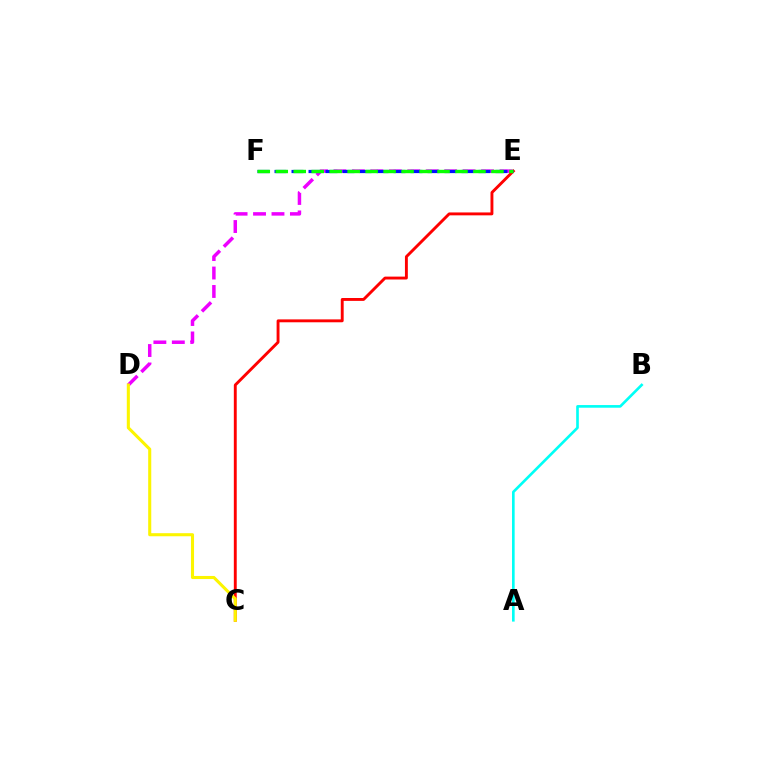{('D', 'E'): [{'color': '#ee00ff', 'line_style': 'dashed', 'thickness': 2.51}], ('C', 'E'): [{'color': '#ff0000', 'line_style': 'solid', 'thickness': 2.08}], ('E', 'F'): [{'color': '#0010ff', 'line_style': 'dashed', 'thickness': 2.31}, {'color': '#08ff00', 'line_style': 'dashed', 'thickness': 2.44}], ('C', 'D'): [{'color': '#fcf500', 'line_style': 'solid', 'thickness': 2.21}], ('A', 'B'): [{'color': '#00fff6', 'line_style': 'solid', 'thickness': 1.9}]}